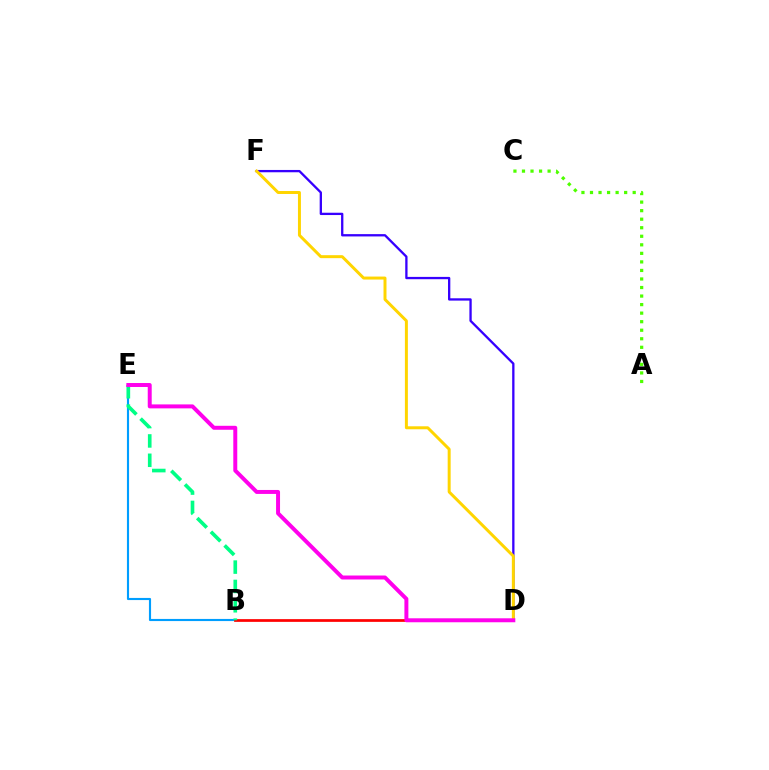{('B', 'E'): [{'color': '#009eff', 'line_style': 'solid', 'thickness': 1.54}, {'color': '#00ff86', 'line_style': 'dashed', 'thickness': 2.63}], ('B', 'D'): [{'color': '#ff0000', 'line_style': 'solid', 'thickness': 1.96}], ('D', 'F'): [{'color': '#3700ff', 'line_style': 'solid', 'thickness': 1.66}, {'color': '#ffd500', 'line_style': 'solid', 'thickness': 2.15}], ('A', 'C'): [{'color': '#4fff00', 'line_style': 'dotted', 'thickness': 2.32}], ('D', 'E'): [{'color': '#ff00ed', 'line_style': 'solid', 'thickness': 2.86}]}